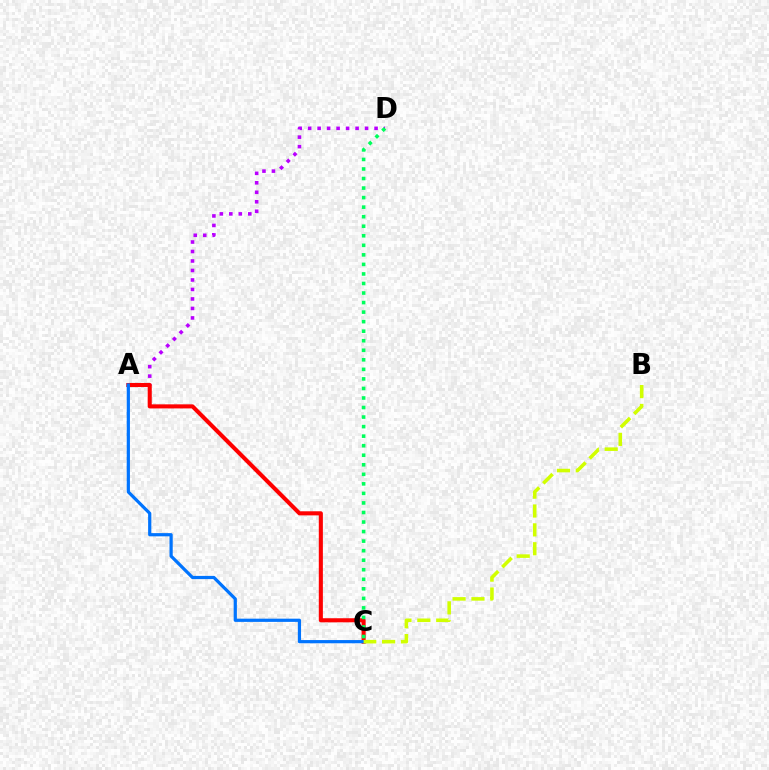{('A', 'D'): [{'color': '#b900ff', 'line_style': 'dotted', 'thickness': 2.58}], ('A', 'C'): [{'color': '#ff0000', 'line_style': 'solid', 'thickness': 2.94}, {'color': '#0074ff', 'line_style': 'solid', 'thickness': 2.31}], ('C', 'D'): [{'color': '#00ff5c', 'line_style': 'dotted', 'thickness': 2.59}], ('B', 'C'): [{'color': '#d1ff00', 'line_style': 'dashed', 'thickness': 2.56}]}